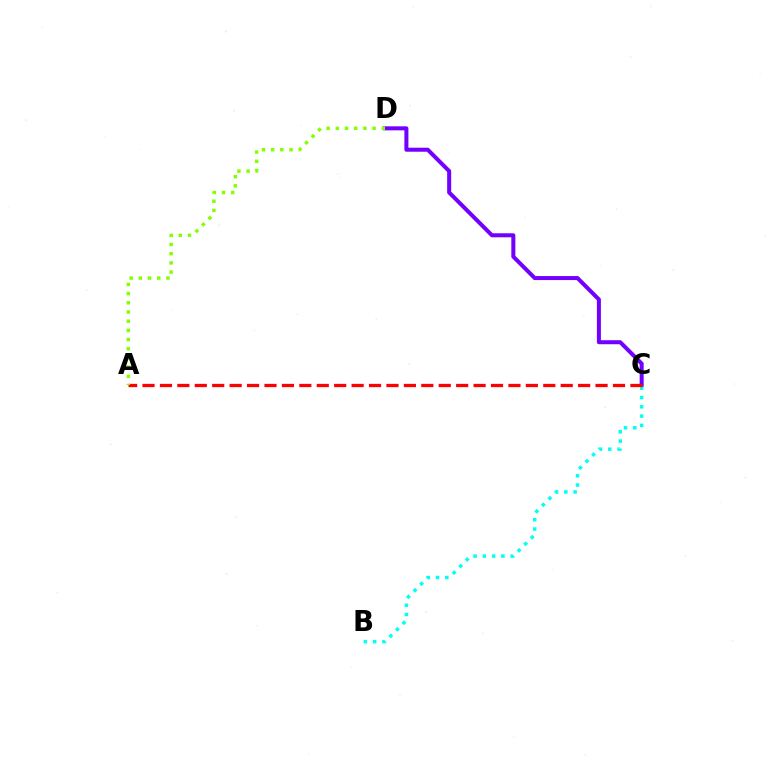{('C', 'D'): [{'color': '#7200ff', 'line_style': 'solid', 'thickness': 2.9}], ('B', 'C'): [{'color': '#00fff6', 'line_style': 'dotted', 'thickness': 2.52}], ('A', 'C'): [{'color': '#ff0000', 'line_style': 'dashed', 'thickness': 2.37}], ('A', 'D'): [{'color': '#84ff00', 'line_style': 'dotted', 'thickness': 2.5}]}